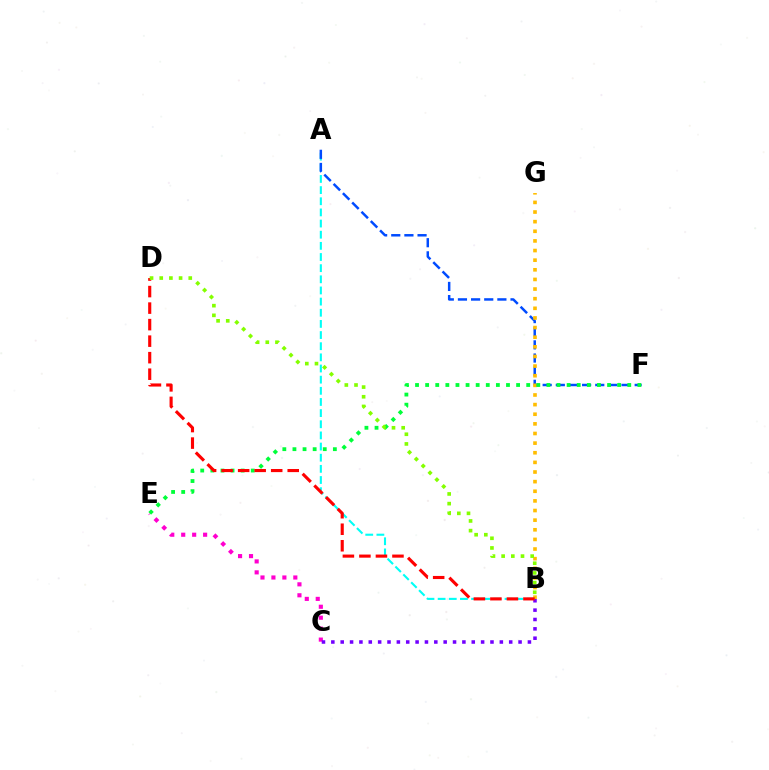{('C', 'E'): [{'color': '#ff00cf', 'line_style': 'dotted', 'thickness': 2.98}], ('B', 'C'): [{'color': '#7200ff', 'line_style': 'dotted', 'thickness': 2.54}], ('A', 'B'): [{'color': '#00fff6', 'line_style': 'dashed', 'thickness': 1.51}], ('A', 'F'): [{'color': '#004bff', 'line_style': 'dashed', 'thickness': 1.79}], ('B', 'G'): [{'color': '#ffbd00', 'line_style': 'dotted', 'thickness': 2.62}], ('E', 'F'): [{'color': '#00ff39', 'line_style': 'dotted', 'thickness': 2.75}], ('B', 'D'): [{'color': '#ff0000', 'line_style': 'dashed', 'thickness': 2.24}, {'color': '#84ff00', 'line_style': 'dotted', 'thickness': 2.63}]}